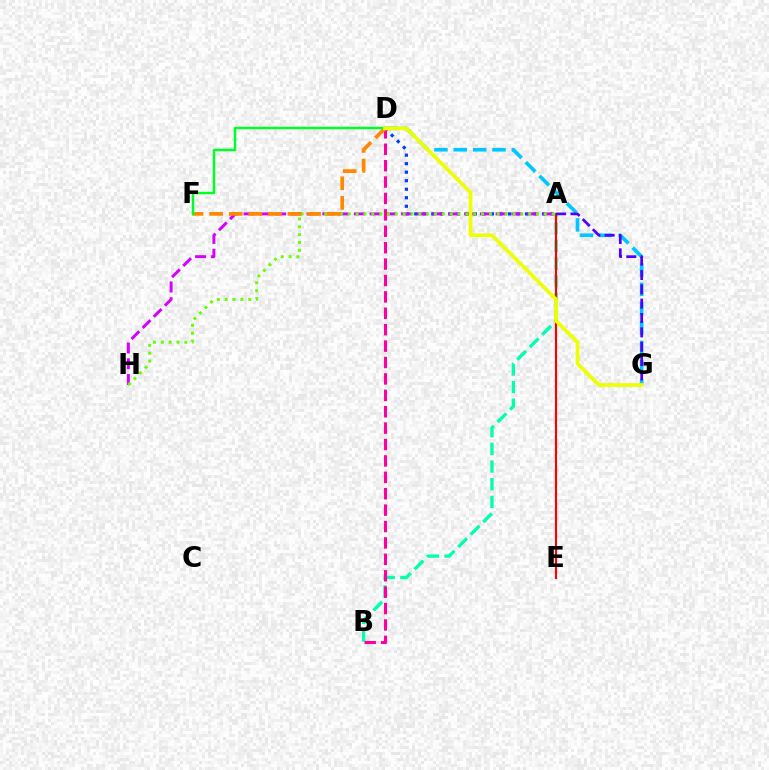{('A', 'D'): [{'color': '#003fff', 'line_style': 'dotted', 'thickness': 2.31}], ('A', 'B'): [{'color': '#00ffaf', 'line_style': 'dashed', 'thickness': 2.4}], ('D', 'G'): [{'color': '#00c7ff', 'line_style': 'dashed', 'thickness': 2.63}, {'color': '#eeff00', 'line_style': 'solid', 'thickness': 2.67}], ('A', 'H'): [{'color': '#d600ff', 'line_style': 'dashed', 'thickness': 2.14}, {'color': '#66ff00', 'line_style': 'dotted', 'thickness': 2.13}], ('B', 'D'): [{'color': '#ff00a0', 'line_style': 'dashed', 'thickness': 2.23}], ('D', 'F'): [{'color': '#ff8800', 'line_style': 'dashed', 'thickness': 2.66}, {'color': '#00ff27', 'line_style': 'solid', 'thickness': 1.79}], ('A', 'E'): [{'color': '#ff0000', 'line_style': 'solid', 'thickness': 1.54}], ('A', 'G'): [{'color': '#4f00ff', 'line_style': 'dashed', 'thickness': 1.95}]}